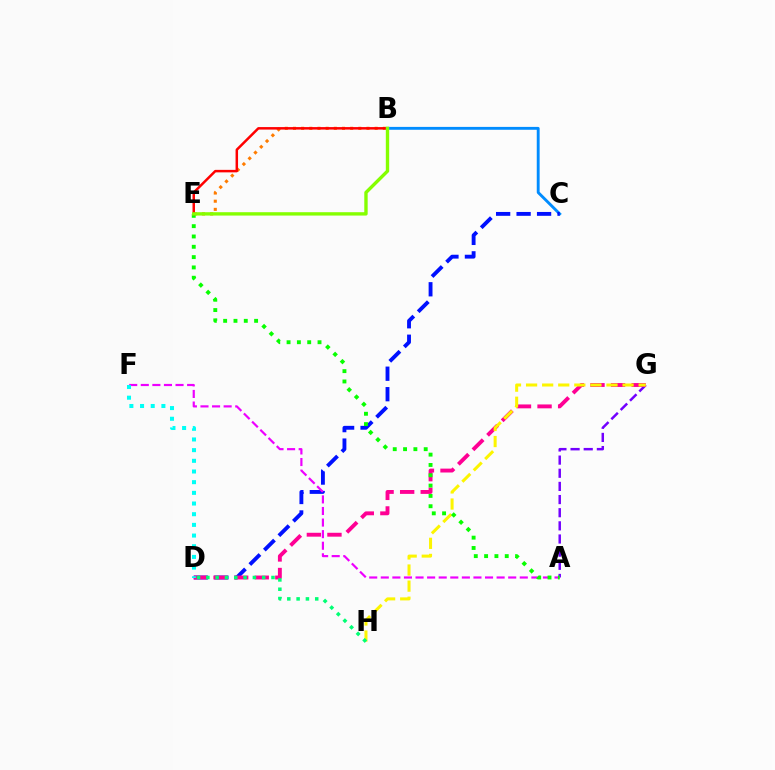{('B', 'C'): [{'color': '#008cff', 'line_style': 'solid', 'thickness': 2.07}], ('A', 'G'): [{'color': '#7200ff', 'line_style': 'dashed', 'thickness': 1.79}], ('C', 'D'): [{'color': '#0010ff', 'line_style': 'dashed', 'thickness': 2.78}], ('D', 'G'): [{'color': '#ff0094', 'line_style': 'dashed', 'thickness': 2.8}], ('B', 'E'): [{'color': '#ff7c00', 'line_style': 'dotted', 'thickness': 2.22}, {'color': '#ff0000', 'line_style': 'solid', 'thickness': 1.8}, {'color': '#84ff00', 'line_style': 'solid', 'thickness': 2.42}], ('G', 'H'): [{'color': '#fcf500', 'line_style': 'dashed', 'thickness': 2.18}], ('A', 'F'): [{'color': '#ee00ff', 'line_style': 'dashed', 'thickness': 1.57}], ('A', 'E'): [{'color': '#08ff00', 'line_style': 'dotted', 'thickness': 2.8}], ('D', 'H'): [{'color': '#00ff74', 'line_style': 'dotted', 'thickness': 2.53}], ('D', 'F'): [{'color': '#00fff6', 'line_style': 'dotted', 'thickness': 2.9}]}